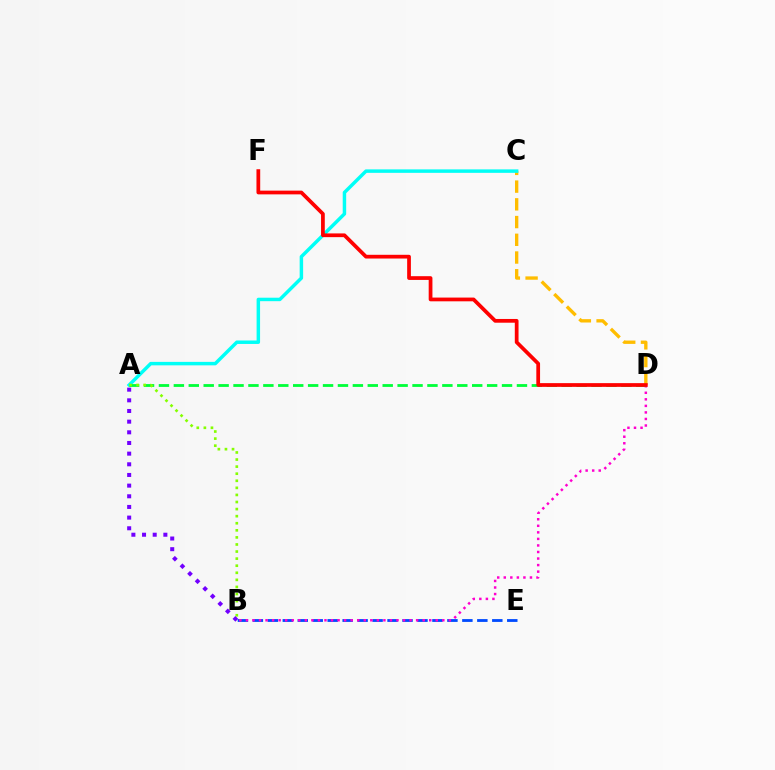{('B', 'E'): [{'color': '#004bff', 'line_style': 'dashed', 'thickness': 2.03}], ('C', 'D'): [{'color': '#ffbd00', 'line_style': 'dashed', 'thickness': 2.41}], ('B', 'D'): [{'color': '#ff00cf', 'line_style': 'dotted', 'thickness': 1.78}], ('A', 'C'): [{'color': '#00fff6', 'line_style': 'solid', 'thickness': 2.49}], ('A', 'D'): [{'color': '#00ff39', 'line_style': 'dashed', 'thickness': 2.03}], ('A', 'B'): [{'color': '#84ff00', 'line_style': 'dotted', 'thickness': 1.92}, {'color': '#7200ff', 'line_style': 'dotted', 'thickness': 2.9}], ('D', 'F'): [{'color': '#ff0000', 'line_style': 'solid', 'thickness': 2.69}]}